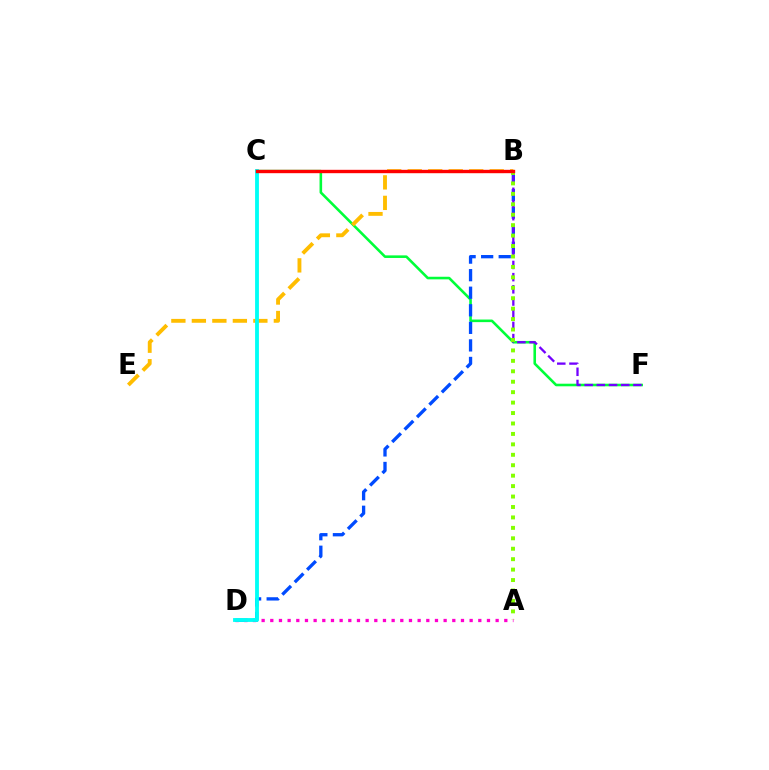{('C', 'F'): [{'color': '#00ff39', 'line_style': 'solid', 'thickness': 1.87}], ('B', 'D'): [{'color': '#004bff', 'line_style': 'dashed', 'thickness': 2.39}], ('A', 'D'): [{'color': '#ff00cf', 'line_style': 'dotted', 'thickness': 2.35}], ('B', 'E'): [{'color': '#ffbd00', 'line_style': 'dashed', 'thickness': 2.78}], ('B', 'F'): [{'color': '#7200ff', 'line_style': 'dashed', 'thickness': 1.66}], ('C', 'D'): [{'color': '#00fff6', 'line_style': 'solid', 'thickness': 2.76}], ('A', 'B'): [{'color': '#84ff00', 'line_style': 'dotted', 'thickness': 2.84}], ('B', 'C'): [{'color': '#ff0000', 'line_style': 'solid', 'thickness': 2.42}]}